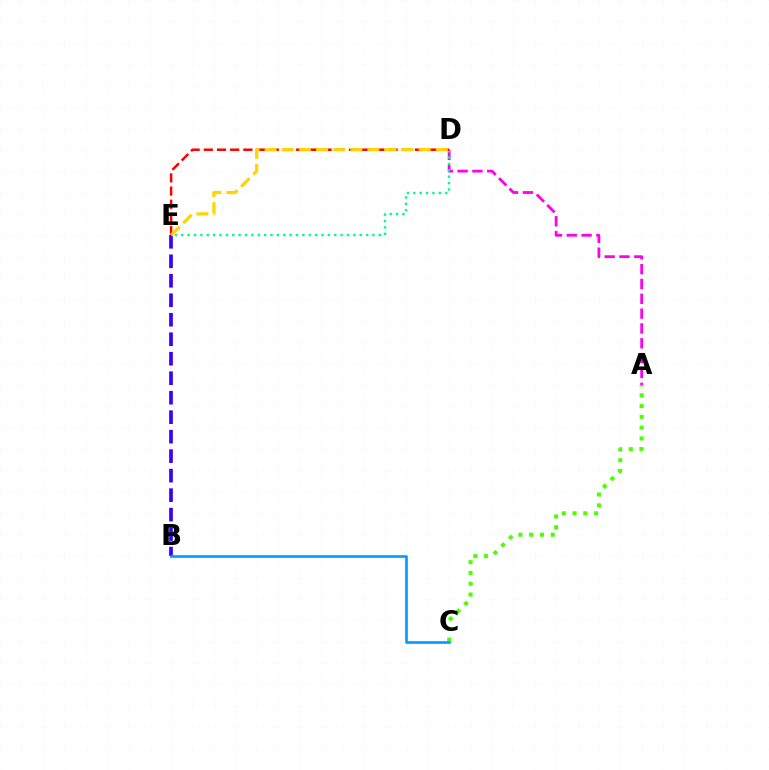{('A', 'D'): [{'color': '#ff00ed', 'line_style': 'dashed', 'thickness': 2.01}], ('D', 'E'): [{'color': '#00ff86', 'line_style': 'dotted', 'thickness': 1.73}, {'color': '#ff0000', 'line_style': 'dashed', 'thickness': 1.79}, {'color': '#ffd500', 'line_style': 'dashed', 'thickness': 2.33}], ('B', 'E'): [{'color': '#3700ff', 'line_style': 'dashed', 'thickness': 2.65}], ('A', 'C'): [{'color': '#4fff00', 'line_style': 'dotted', 'thickness': 2.93}], ('B', 'C'): [{'color': '#009eff', 'line_style': 'solid', 'thickness': 1.92}]}